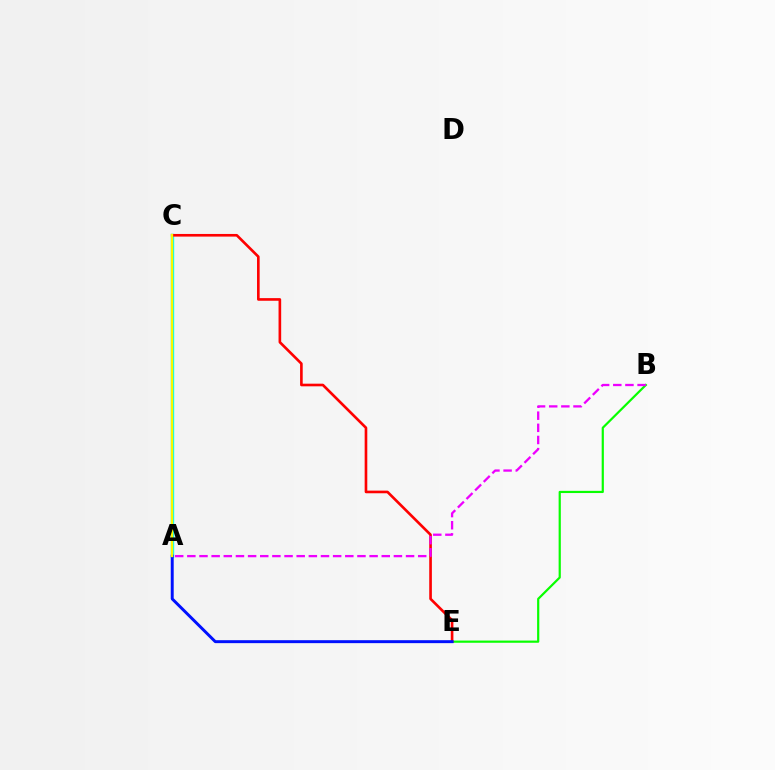{('A', 'C'): [{'color': '#00fff6', 'line_style': 'solid', 'thickness': 2.42}, {'color': '#fcf500', 'line_style': 'solid', 'thickness': 1.68}], ('B', 'E'): [{'color': '#08ff00', 'line_style': 'solid', 'thickness': 1.58}], ('C', 'E'): [{'color': '#ff0000', 'line_style': 'solid', 'thickness': 1.9}], ('A', 'B'): [{'color': '#ee00ff', 'line_style': 'dashed', 'thickness': 1.65}], ('A', 'E'): [{'color': '#0010ff', 'line_style': 'solid', 'thickness': 2.12}]}